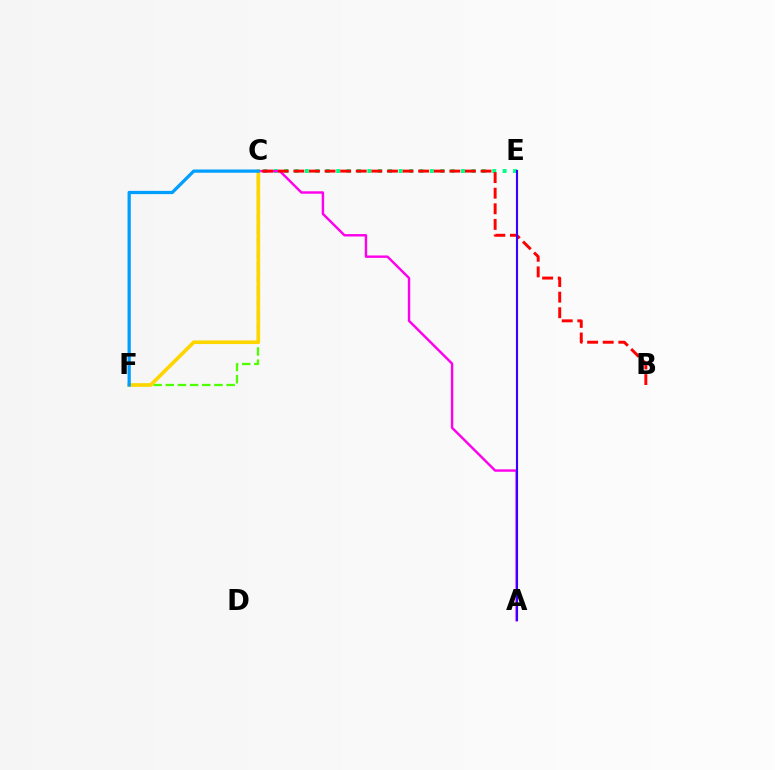{('C', 'E'): [{'color': '#00ff86', 'line_style': 'dotted', 'thickness': 2.83}], ('C', 'F'): [{'color': '#4fff00', 'line_style': 'dashed', 'thickness': 1.65}, {'color': '#ffd500', 'line_style': 'solid', 'thickness': 2.63}, {'color': '#009eff', 'line_style': 'solid', 'thickness': 2.34}], ('A', 'C'): [{'color': '#ff00ed', 'line_style': 'solid', 'thickness': 1.74}], ('B', 'C'): [{'color': '#ff0000', 'line_style': 'dashed', 'thickness': 2.12}], ('A', 'E'): [{'color': '#3700ff', 'line_style': 'solid', 'thickness': 1.53}]}